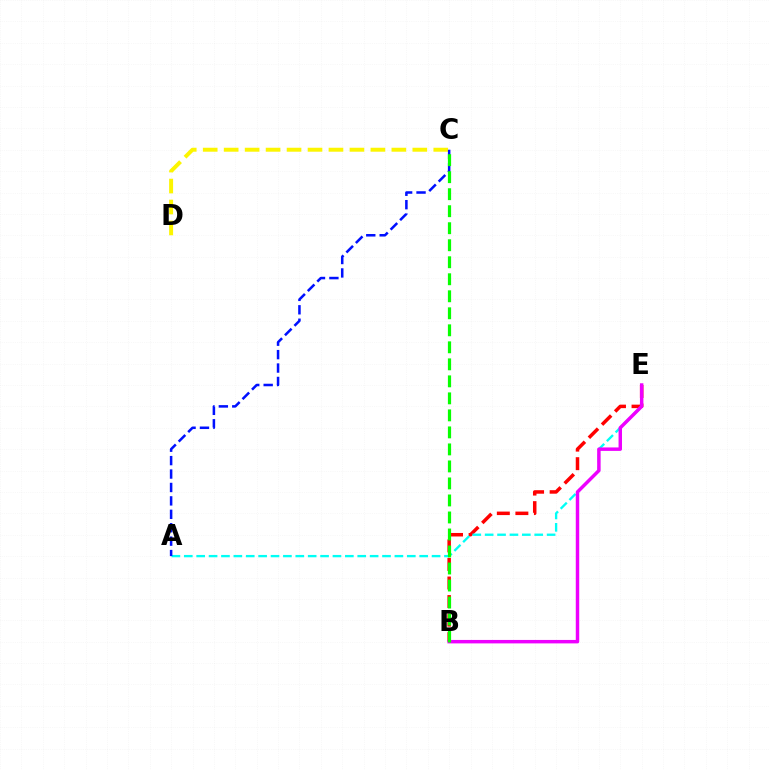{('B', 'E'): [{'color': '#ff0000', 'line_style': 'dashed', 'thickness': 2.52}, {'color': '#ee00ff', 'line_style': 'solid', 'thickness': 2.49}], ('A', 'E'): [{'color': '#00fff6', 'line_style': 'dashed', 'thickness': 1.68}], ('C', 'D'): [{'color': '#fcf500', 'line_style': 'dashed', 'thickness': 2.85}], ('A', 'C'): [{'color': '#0010ff', 'line_style': 'dashed', 'thickness': 1.82}], ('B', 'C'): [{'color': '#08ff00', 'line_style': 'dashed', 'thickness': 2.31}]}